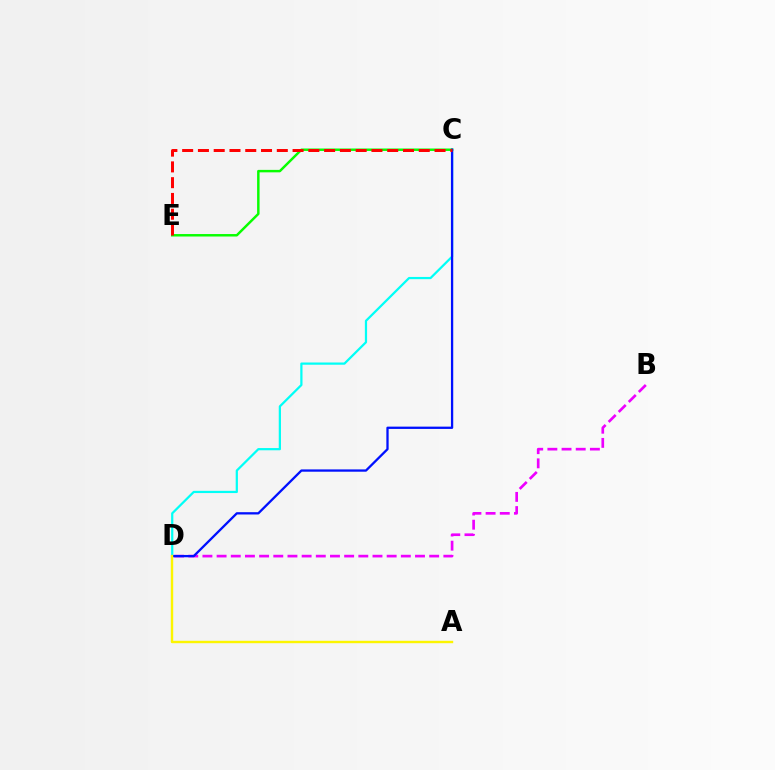{('C', 'D'): [{'color': '#00fff6', 'line_style': 'solid', 'thickness': 1.6}, {'color': '#0010ff', 'line_style': 'solid', 'thickness': 1.65}], ('B', 'D'): [{'color': '#ee00ff', 'line_style': 'dashed', 'thickness': 1.93}], ('C', 'E'): [{'color': '#08ff00', 'line_style': 'solid', 'thickness': 1.77}, {'color': '#ff0000', 'line_style': 'dashed', 'thickness': 2.14}], ('A', 'D'): [{'color': '#fcf500', 'line_style': 'solid', 'thickness': 1.73}]}